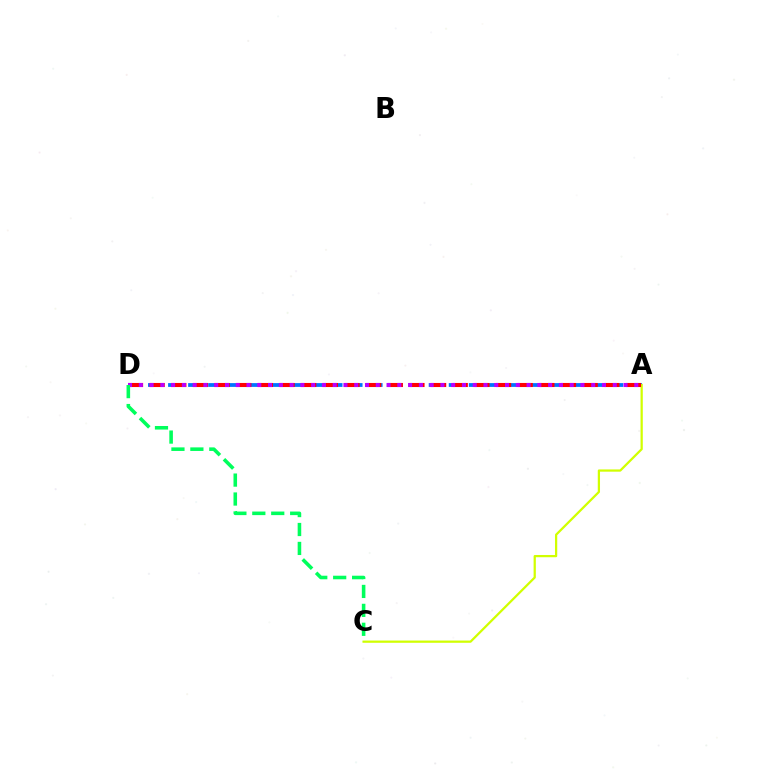{('A', 'D'): [{'color': '#0074ff', 'line_style': 'dashed', 'thickness': 2.72}, {'color': '#ff0000', 'line_style': 'dashed', 'thickness': 2.94}, {'color': '#b900ff', 'line_style': 'dotted', 'thickness': 2.93}], ('A', 'C'): [{'color': '#d1ff00', 'line_style': 'solid', 'thickness': 1.62}], ('C', 'D'): [{'color': '#00ff5c', 'line_style': 'dashed', 'thickness': 2.57}]}